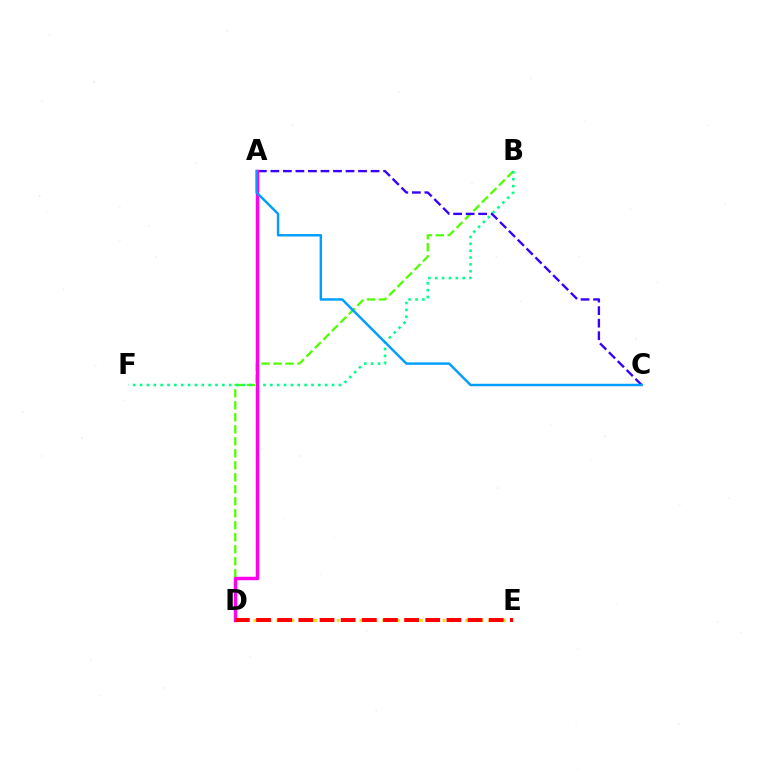{('B', 'D'): [{'color': '#4fff00', 'line_style': 'dashed', 'thickness': 1.63}], ('A', 'C'): [{'color': '#3700ff', 'line_style': 'dashed', 'thickness': 1.7}, {'color': '#009eff', 'line_style': 'solid', 'thickness': 1.76}], ('B', 'F'): [{'color': '#00ff86', 'line_style': 'dotted', 'thickness': 1.86}], ('A', 'D'): [{'color': '#ff00ed', 'line_style': 'solid', 'thickness': 2.49}], ('D', 'E'): [{'color': '#ffd500', 'line_style': 'dotted', 'thickness': 2.05}, {'color': '#ff0000', 'line_style': 'dashed', 'thickness': 2.87}]}